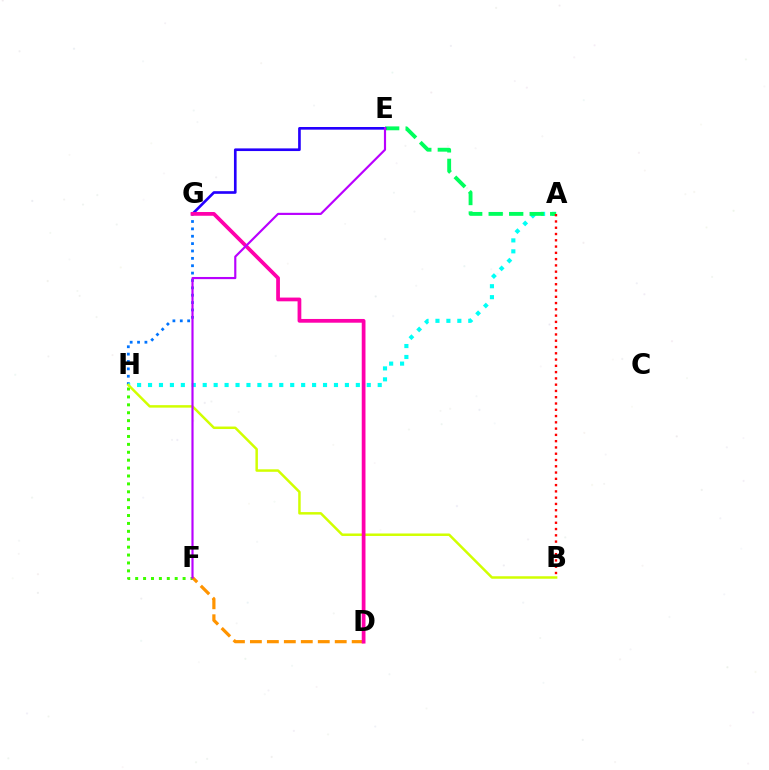{('F', 'H'): [{'color': '#3dff00', 'line_style': 'dotted', 'thickness': 2.15}], ('G', 'H'): [{'color': '#0074ff', 'line_style': 'dotted', 'thickness': 2.0}], ('A', 'H'): [{'color': '#00fff6', 'line_style': 'dotted', 'thickness': 2.97}], ('A', 'E'): [{'color': '#00ff5c', 'line_style': 'dashed', 'thickness': 2.79}], ('E', 'G'): [{'color': '#2500ff', 'line_style': 'solid', 'thickness': 1.91}], ('B', 'H'): [{'color': '#d1ff00', 'line_style': 'solid', 'thickness': 1.79}], ('D', 'F'): [{'color': '#ff9400', 'line_style': 'dashed', 'thickness': 2.3}], ('D', 'G'): [{'color': '#ff00ac', 'line_style': 'solid', 'thickness': 2.7}], ('E', 'F'): [{'color': '#b900ff', 'line_style': 'solid', 'thickness': 1.56}], ('A', 'B'): [{'color': '#ff0000', 'line_style': 'dotted', 'thickness': 1.71}]}